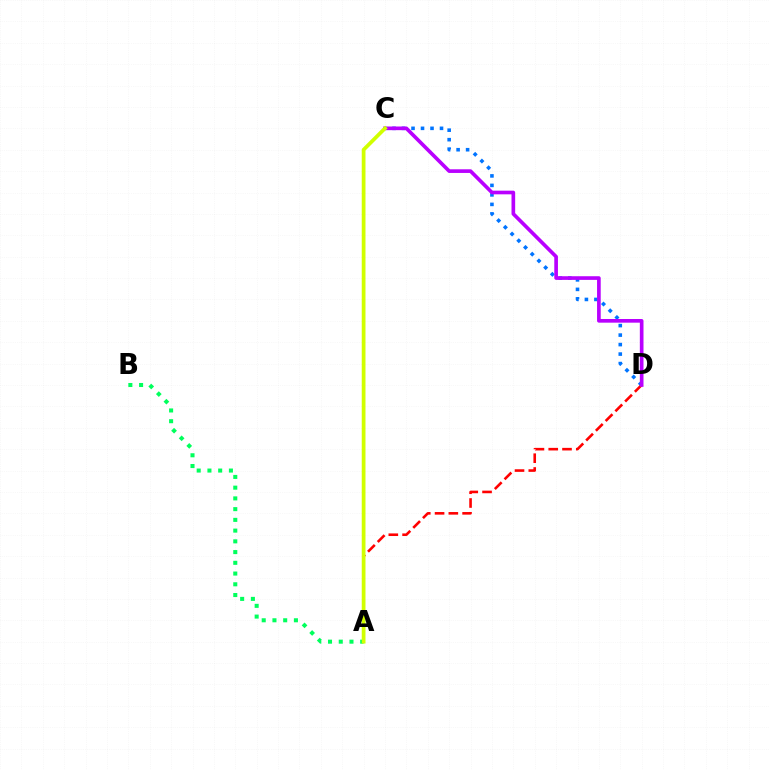{('C', 'D'): [{'color': '#0074ff', 'line_style': 'dotted', 'thickness': 2.58}, {'color': '#b900ff', 'line_style': 'solid', 'thickness': 2.64}], ('A', 'D'): [{'color': '#ff0000', 'line_style': 'dashed', 'thickness': 1.87}], ('A', 'B'): [{'color': '#00ff5c', 'line_style': 'dotted', 'thickness': 2.92}], ('A', 'C'): [{'color': '#d1ff00', 'line_style': 'solid', 'thickness': 2.7}]}